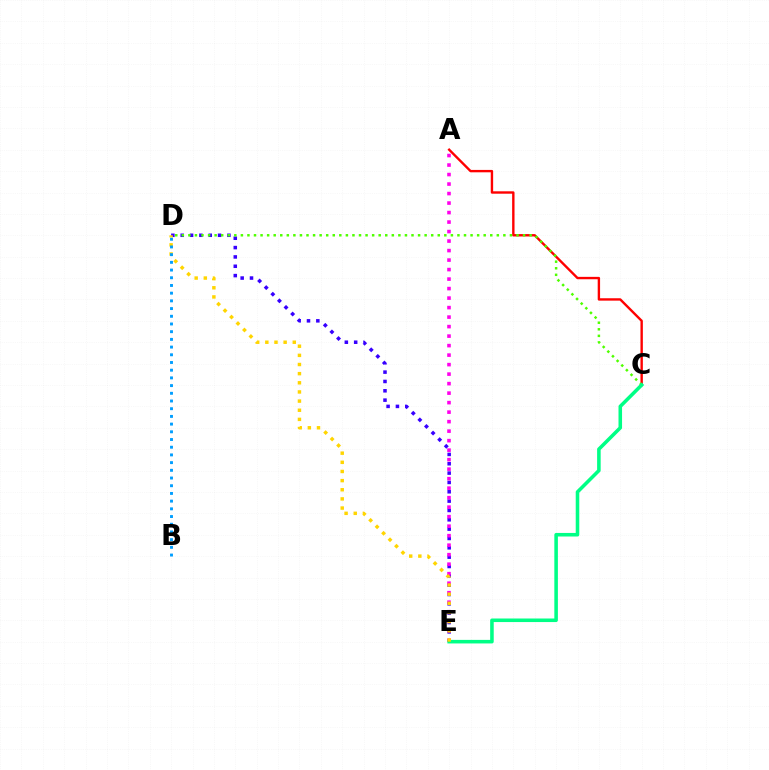{('D', 'E'): [{'color': '#3700ff', 'line_style': 'dotted', 'thickness': 2.54}, {'color': '#ffd500', 'line_style': 'dotted', 'thickness': 2.49}], ('A', 'C'): [{'color': '#ff0000', 'line_style': 'solid', 'thickness': 1.72}], ('A', 'E'): [{'color': '#ff00ed', 'line_style': 'dotted', 'thickness': 2.58}], ('C', 'D'): [{'color': '#4fff00', 'line_style': 'dotted', 'thickness': 1.78}], ('C', 'E'): [{'color': '#00ff86', 'line_style': 'solid', 'thickness': 2.56}], ('B', 'D'): [{'color': '#009eff', 'line_style': 'dotted', 'thickness': 2.09}]}